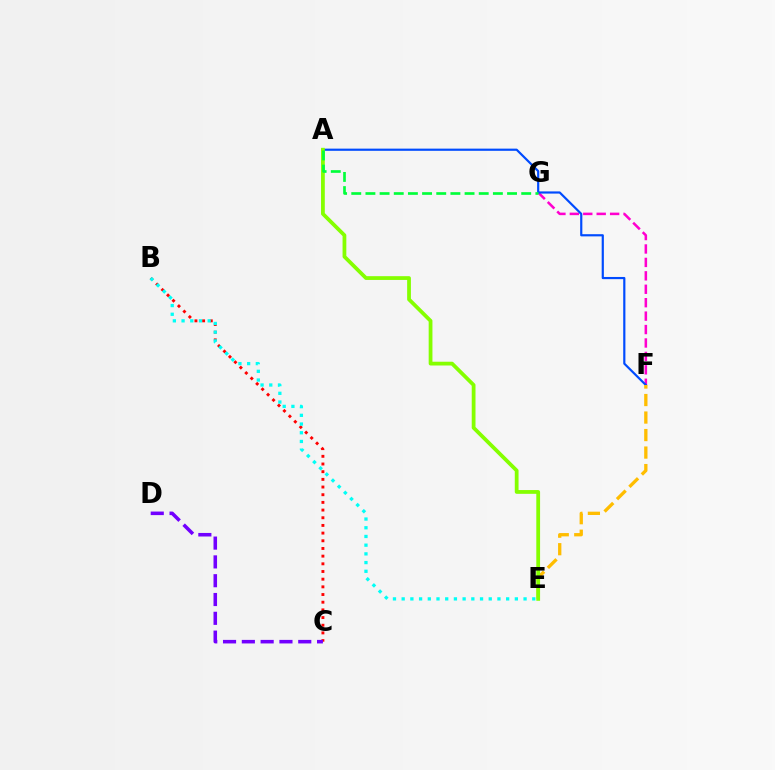{('F', 'G'): [{'color': '#ff00cf', 'line_style': 'dashed', 'thickness': 1.82}], ('A', 'F'): [{'color': '#004bff', 'line_style': 'solid', 'thickness': 1.57}], ('B', 'C'): [{'color': '#ff0000', 'line_style': 'dotted', 'thickness': 2.09}], ('E', 'F'): [{'color': '#ffbd00', 'line_style': 'dashed', 'thickness': 2.38}], ('C', 'D'): [{'color': '#7200ff', 'line_style': 'dashed', 'thickness': 2.55}], ('A', 'E'): [{'color': '#84ff00', 'line_style': 'solid', 'thickness': 2.71}], ('A', 'G'): [{'color': '#00ff39', 'line_style': 'dashed', 'thickness': 1.92}], ('B', 'E'): [{'color': '#00fff6', 'line_style': 'dotted', 'thickness': 2.37}]}